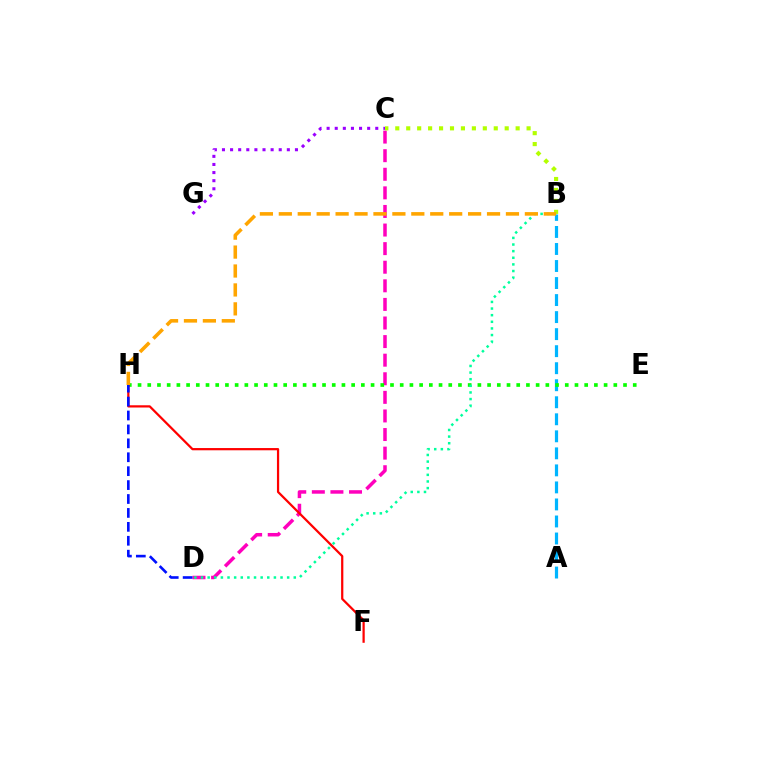{('A', 'B'): [{'color': '#00b5ff', 'line_style': 'dashed', 'thickness': 2.31}], ('C', 'D'): [{'color': '#ff00bd', 'line_style': 'dashed', 'thickness': 2.53}], ('E', 'H'): [{'color': '#08ff00', 'line_style': 'dotted', 'thickness': 2.64}], ('F', 'H'): [{'color': '#ff0000', 'line_style': 'solid', 'thickness': 1.61}], ('D', 'H'): [{'color': '#0010ff', 'line_style': 'dashed', 'thickness': 1.89}], ('C', 'G'): [{'color': '#9b00ff', 'line_style': 'dotted', 'thickness': 2.2}], ('B', 'C'): [{'color': '#b3ff00', 'line_style': 'dotted', 'thickness': 2.97}], ('B', 'D'): [{'color': '#00ff9d', 'line_style': 'dotted', 'thickness': 1.8}], ('B', 'H'): [{'color': '#ffa500', 'line_style': 'dashed', 'thickness': 2.57}]}